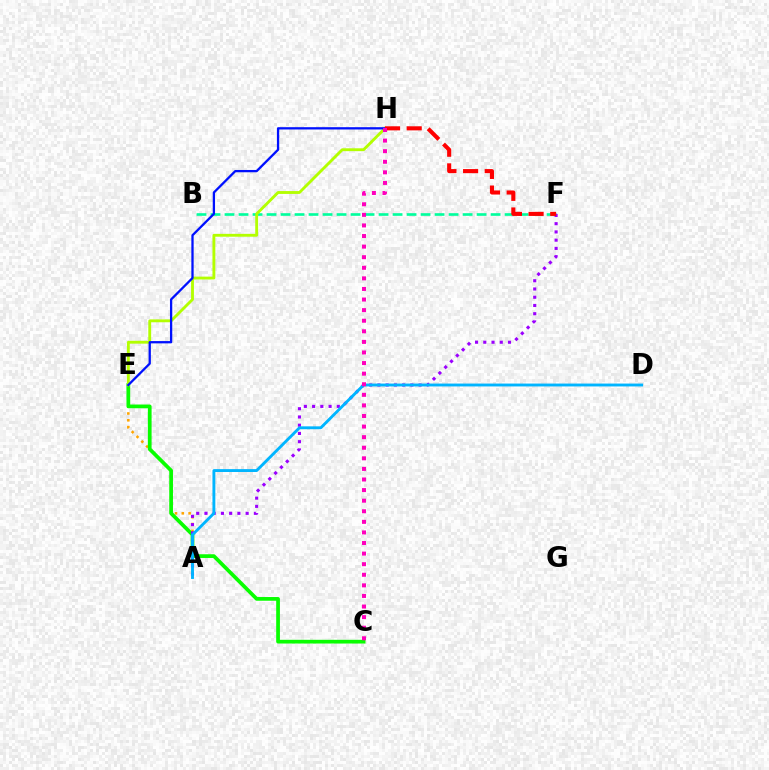{('A', 'E'): [{'color': '#ffa500', 'line_style': 'dotted', 'thickness': 1.85}], ('C', 'E'): [{'color': '#08ff00', 'line_style': 'solid', 'thickness': 2.68}], ('B', 'F'): [{'color': '#00ff9d', 'line_style': 'dashed', 'thickness': 1.9}], ('A', 'F'): [{'color': '#9b00ff', 'line_style': 'dotted', 'thickness': 2.24}], ('E', 'H'): [{'color': '#b3ff00', 'line_style': 'solid', 'thickness': 2.06}, {'color': '#0010ff', 'line_style': 'solid', 'thickness': 1.65}], ('F', 'H'): [{'color': '#ff0000', 'line_style': 'dashed', 'thickness': 2.94}], ('A', 'D'): [{'color': '#00b5ff', 'line_style': 'solid', 'thickness': 2.07}], ('C', 'H'): [{'color': '#ff00bd', 'line_style': 'dotted', 'thickness': 2.88}]}